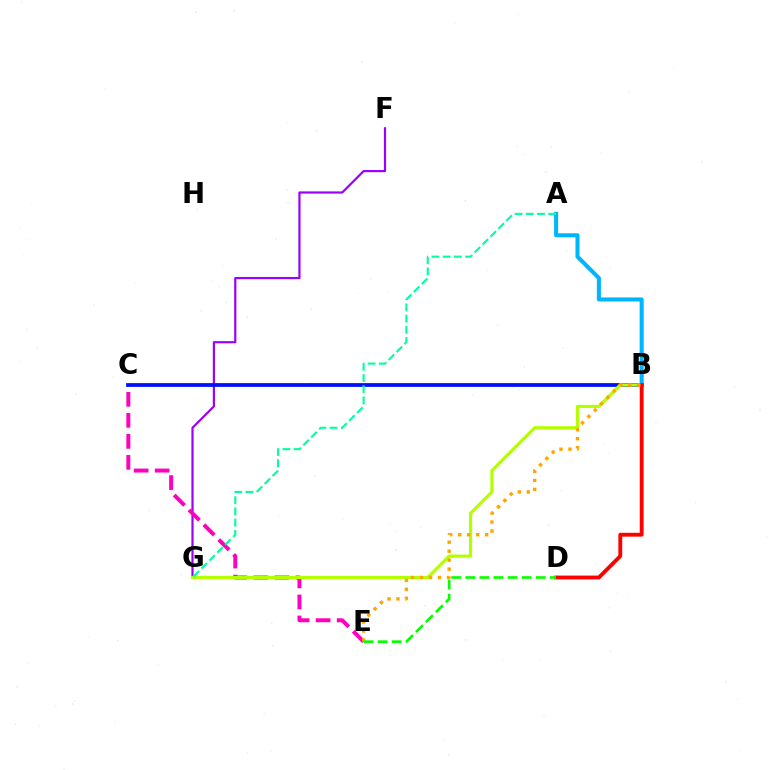{('F', 'G'): [{'color': '#9b00ff', 'line_style': 'solid', 'thickness': 1.58}], ('C', 'E'): [{'color': '#ff00bd', 'line_style': 'dashed', 'thickness': 2.85}], ('B', 'C'): [{'color': '#0010ff', 'line_style': 'solid', 'thickness': 2.72}], ('A', 'B'): [{'color': '#00b5ff', 'line_style': 'solid', 'thickness': 2.92}], ('B', 'G'): [{'color': '#b3ff00', 'line_style': 'solid', 'thickness': 2.29}], ('B', 'D'): [{'color': '#ff0000', 'line_style': 'solid', 'thickness': 2.77}], ('B', 'E'): [{'color': '#ffa500', 'line_style': 'dotted', 'thickness': 2.44}], ('D', 'E'): [{'color': '#08ff00', 'line_style': 'dashed', 'thickness': 1.91}], ('A', 'G'): [{'color': '#00ff9d', 'line_style': 'dashed', 'thickness': 1.52}]}